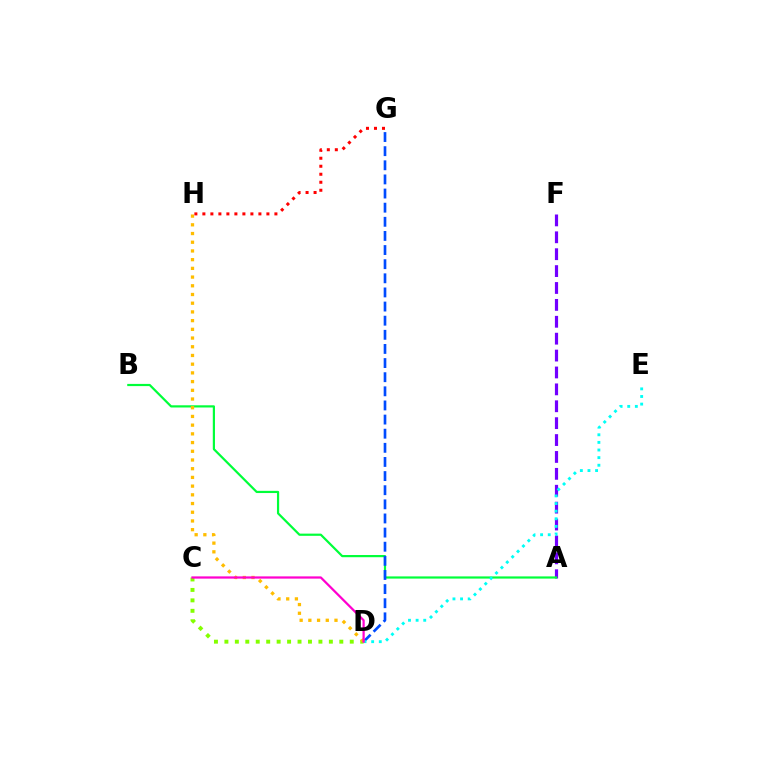{('A', 'F'): [{'color': '#7200ff', 'line_style': 'dashed', 'thickness': 2.3}], ('A', 'B'): [{'color': '#00ff39', 'line_style': 'solid', 'thickness': 1.58}], ('D', 'G'): [{'color': '#004bff', 'line_style': 'dashed', 'thickness': 1.92}], ('D', 'E'): [{'color': '#00fff6', 'line_style': 'dotted', 'thickness': 2.07}], ('C', 'D'): [{'color': '#84ff00', 'line_style': 'dotted', 'thickness': 2.84}, {'color': '#ff00cf', 'line_style': 'solid', 'thickness': 1.61}], ('D', 'H'): [{'color': '#ffbd00', 'line_style': 'dotted', 'thickness': 2.37}], ('G', 'H'): [{'color': '#ff0000', 'line_style': 'dotted', 'thickness': 2.17}]}